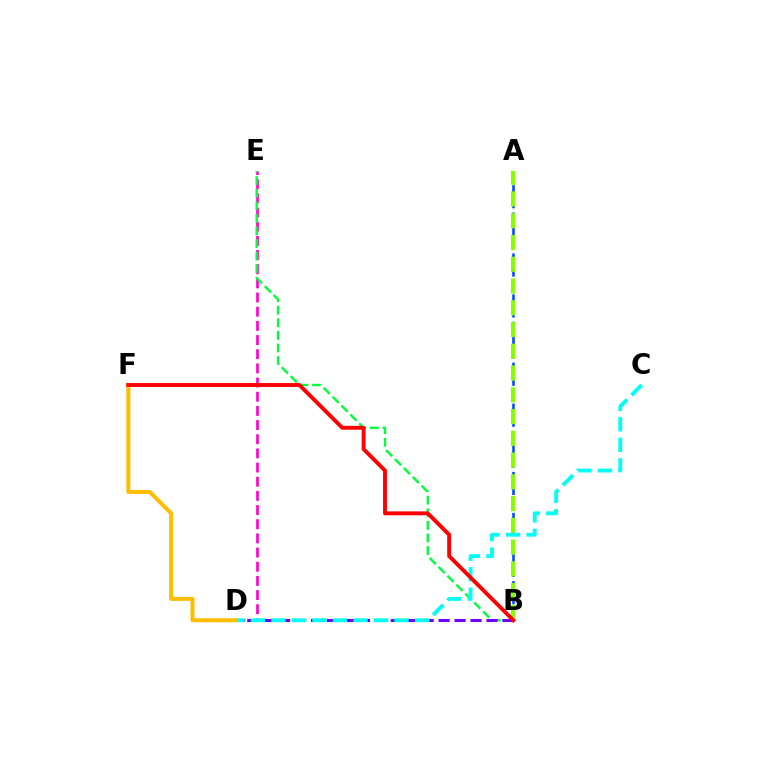{('D', 'E'): [{'color': '#ff00cf', 'line_style': 'dashed', 'thickness': 1.92}], ('A', 'B'): [{'color': '#004bff', 'line_style': 'dashed', 'thickness': 1.85}, {'color': '#84ff00', 'line_style': 'dashed', 'thickness': 2.96}], ('B', 'E'): [{'color': '#00ff39', 'line_style': 'dashed', 'thickness': 1.71}], ('B', 'D'): [{'color': '#7200ff', 'line_style': 'dashed', 'thickness': 2.17}], ('C', 'D'): [{'color': '#00fff6', 'line_style': 'dashed', 'thickness': 2.79}], ('D', 'F'): [{'color': '#ffbd00', 'line_style': 'solid', 'thickness': 2.88}], ('B', 'F'): [{'color': '#ff0000', 'line_style': 'solid', 'thickness': 2.81}]}